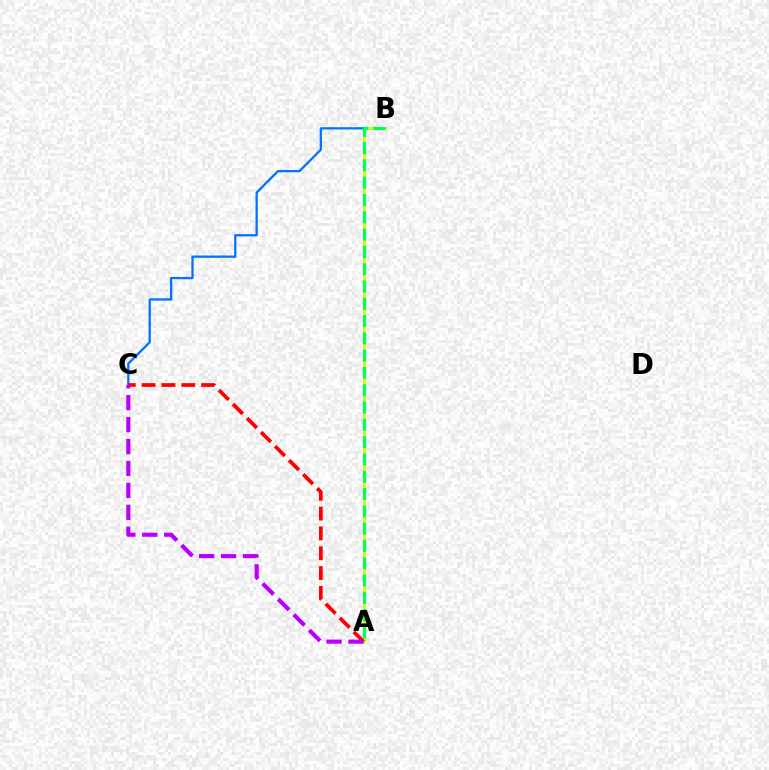{('B', 'C'): [{'color': '#0074ff', 'line_style': 'solid', 'thickness': 1.65}], ('A', 'B'): [{'color': '#d1ff00', 'line_style': 'solid', 'thickness': 2.02}, {'color': '#00ff5c', 'line_style': 'dashed', 'thickness': 2.35}], ('A', 'C'): [{'color': '#ff0000', 'line_style': 'dashed', 'thickness': 2.7}, {'color': '#b900ff', 'line_style': 'dashed', 'thickness': 2.98}]}